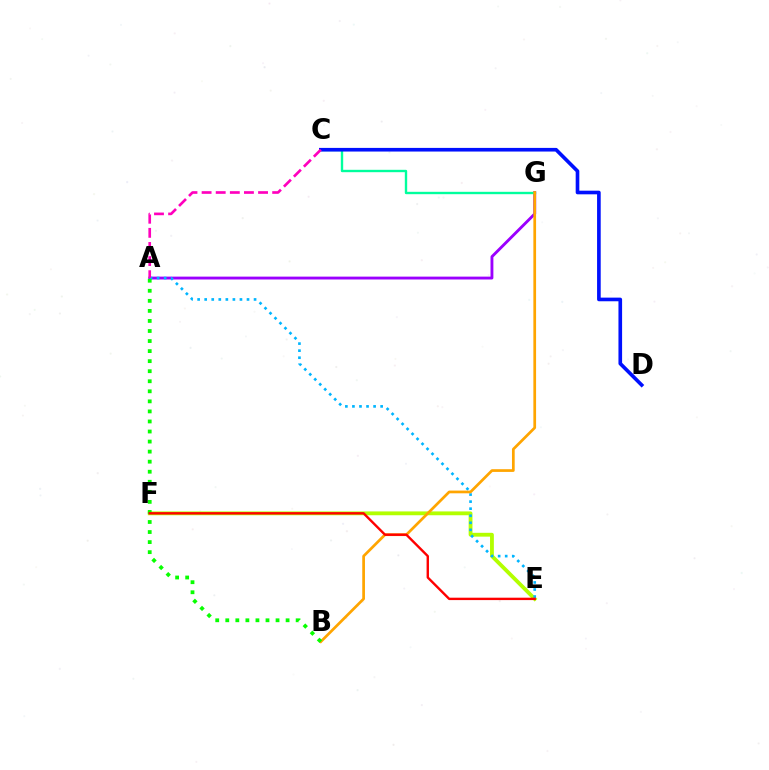{('A', 'G'): [{'color': '#9b00ff', 'line_style': 'solid', 'thickness': 2.06}], ('C', 'G'): [{'color': '#00ff9d', 'line_style': 'solid', 'thickness': 1.71}], ('E', 'F'): [{'color': '#b3ff00', 'line_style': 'solid', 'thickness': 2.76}, {'color': '#ff0000', 'line_style': 'solid', 'thickness': 1.72}], ('C', 'D'): [{'color': '#0010ff', 'line_style': 'solid', 'thickness': 2.62}], ('A', 'E'): [{'color': '#00b5ff', 'line_style': 'dotted', 'thickness': 1.92}], ('B', 'G'): [{'color': '#ffa500', 'line_style': 'solid', 'thickness': 1.95}], ('A', 'B'): [{'color': '#08ff00', 'line_style': 'dotted', 'thickness': 2.73}], ('A', 'C'): [{'color': '#ff00bd', 'line_style': 'dashed', 'thickness': 1.92}]}